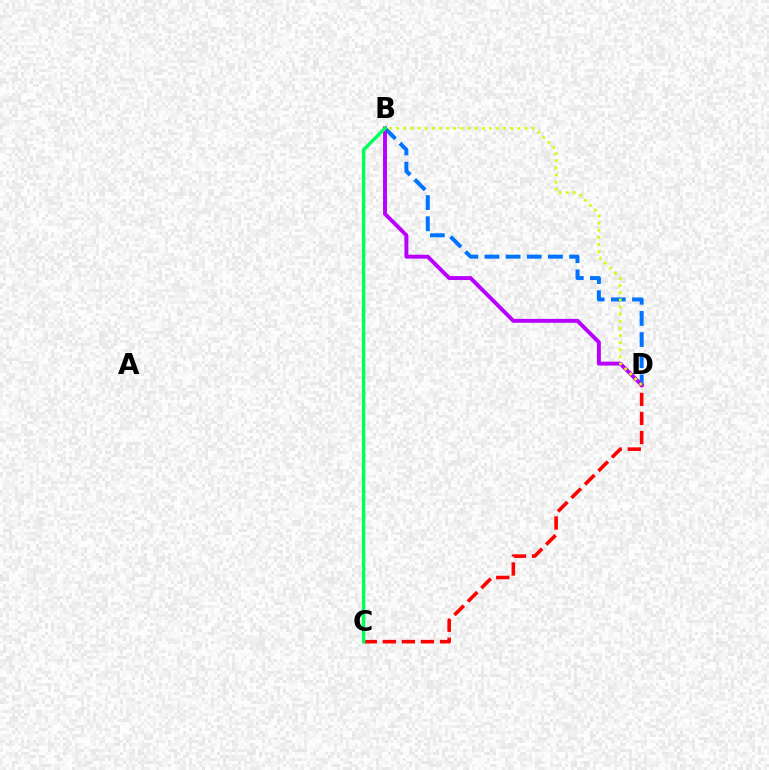{('C', 'D'): [{'color': '#ff0000', 'line_style': 'dashed', 'thickness': 2.59}], ('B', 'D'): [{'color': '#0074ff', 'line_style': 'dashed', 'thickness': 2.87}, {'color': '#b900ff', 'line_style': 'solid', 'thickness': 2.83}, {'color': '#d1ff00', 'line_style': 'dotted', 'thickness': 1.94}], ('B', 'C'): [{'color': '#00ff5c', 'line_style': 'solid', 'thickness': 2.5}]}